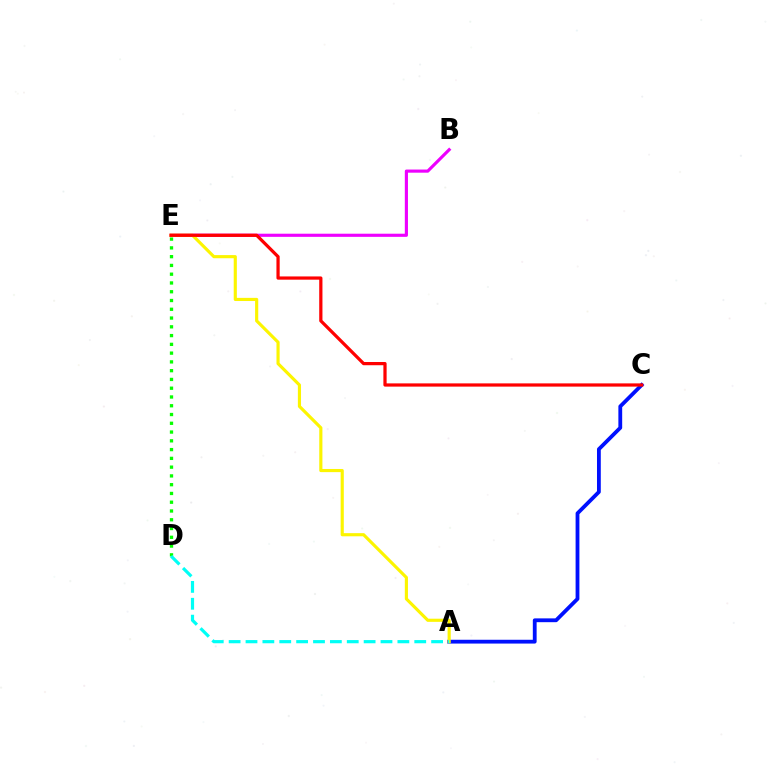{('B', 'E'): [{'color': '#ee00ff', 'line_style': 'solid', 'thickness': 2.26}], ('A', 'C'): [{'color': '#0010ff', 'line_style': 'solid', 'thickness': 2.74}], ('A', 'E'): [{'color': '#fcf500', 'line_style': 'solid', 'thickness': 2.26}], ('D', 'E'): [{'color': '#08ff00', 'line_style': 'dotted', 'thickness': 2.38}], ('A', 'D'): [{'color': '#00fff6', 'line_style': 'dashed', 'thickness': 2.29}], ('C', 'E'): [{'color': '#ff0000', 'line_style': 'solid', 'thickness': 2.33}]}